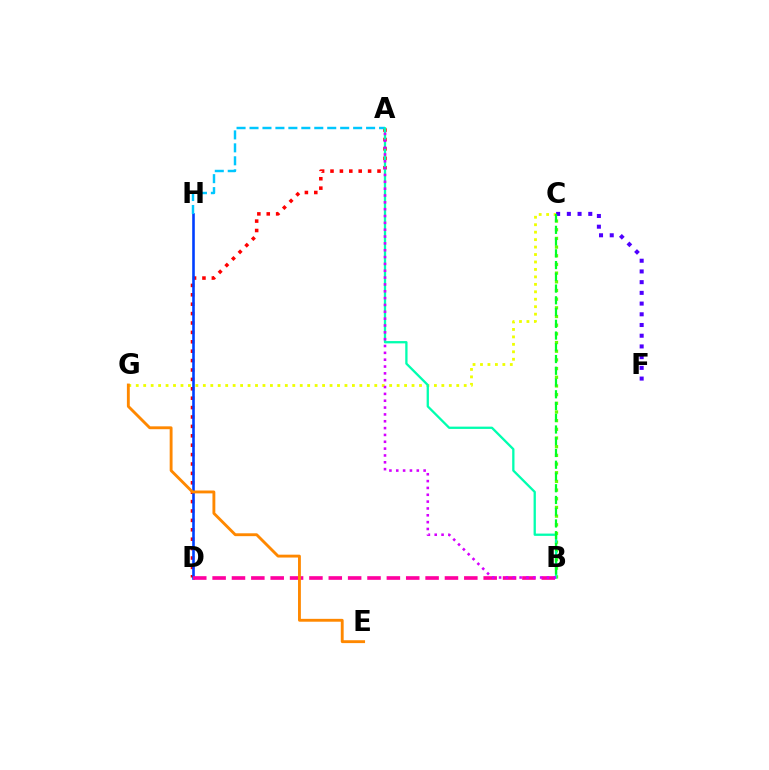{('A', 'D'): [{'color': '#ff0000', 'line_style': 'dotted', 'thickness': 2.55}], ('D', 'H'): [{'color': '#003fff', 'line_style': 'solid', 'thickness': 1.87}], ('B', 'C'): [{'color': '#66ff00', 'line_style': 'dotted', 'thickness': 2.36}, {'color': '#00ff27', 'line_style': 'dashed', 'thickness': 1.6}], ('C', 'G'): [{'color': '#eeff00', 'line_style': 'dotted', 'thickness': 2.03}], ('A', 'H'): [{'color': '#00c7ff', 'line_style': 'dashed', 'thickness': 1.76}], ('C', 'F'): [{'color': '#4f00ff', 'line_style': 'dotted', 'thickness': 2.91}], ('B', 'D'): [{'color': '#ff00a0', 'line_style': 'dashed', 'thickness': 2.63}], ('E', 'G'): [{'color': '#ff8800', 'line_style': 'solid', 'thickness': 2.07}], ('A', 'B'): [{'color': '#00ffaf', 'line_style': 'solid', 'thickness': 1.65}, {'color': '#d600ff', 'line_style': 'dotted', 'thickness': 1.86}]}